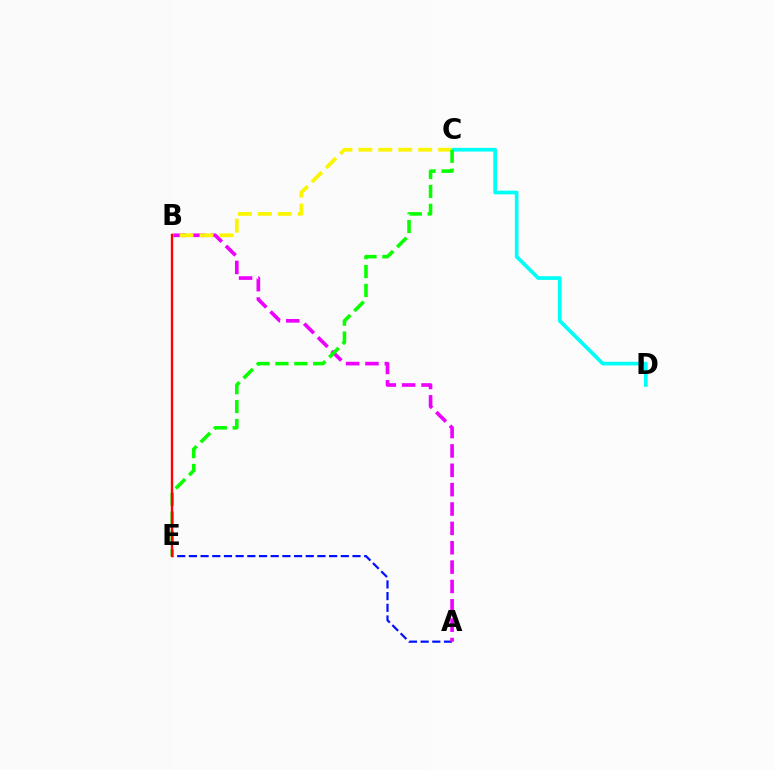{('A', 'E'): [{'color': '#0010ff', 'line_style': 'dashed', 'thickness': 1.59}], ('C', 'D'): [{'color': '#00fff6', 'line_style': 'solid', 'thickness': 2.66}], ('A', 'B'): [{'color': '#ee00ff', 'line_style': 'dashed', 'thickness': 2.63}], ('B', 'C'): [{'color': '#fcf500', 'line_style': 'dashed', 'thickness': 2.71}], ('C', 'E'): [{'color': '#08ff00', 'line_style': 'dashed', 'thickness': 2.56}], ('B', 'E'): [{'color': '#ff0000', 'line_style': 'solid', 'thickness': 1.69}]}